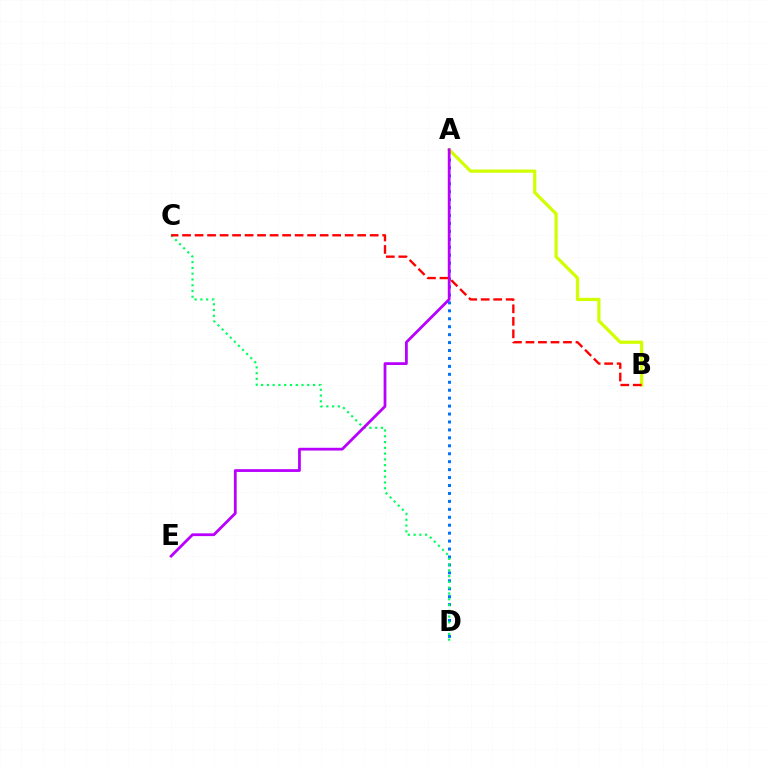{('A', 'D'): [{'color': '#0074ff', 'line_style': 'dotted', 'thickness': 2.16}], ('A', 'B'): [{'color': '#d1ff00', 'line_style': 'solid', 'thickness': 2.33}], ('C', 'D'): [{'color': '#00ff5c', 'line_style': 'dotted', 'thickness': 1.57}], ('A', 'E'): [{'color': '#b900ff', 'line_style': 'solid', 'thickness': 2.0}], ('B', 'C'): [{'color': '#ff0000', 'line_style': 'dashed', 'thickness': 1.7}]}